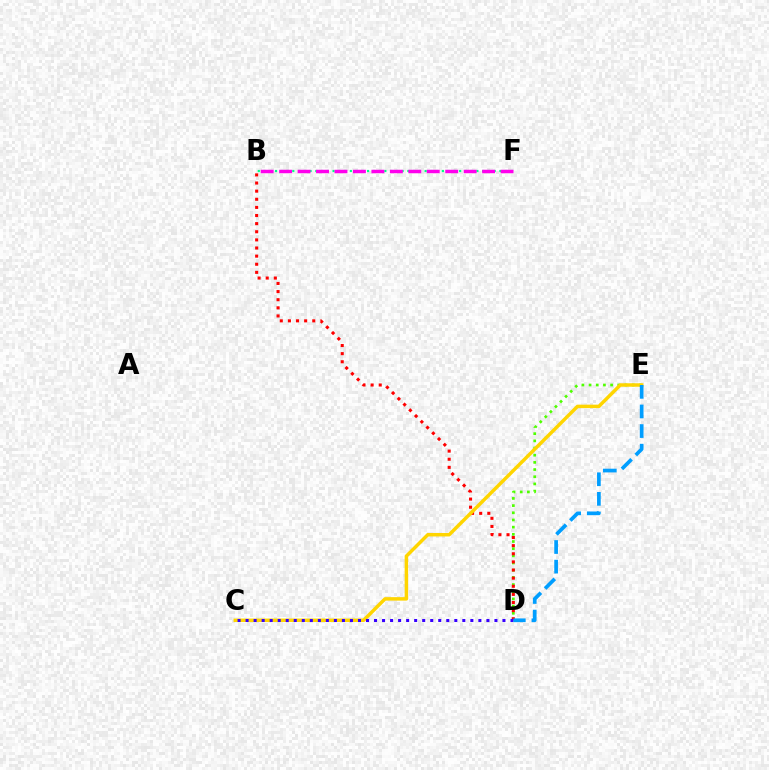{('D', 'E'): [{'color': '#4fff00', 'line_style': 'dotted', 'thickness': 1.95}, {'color': '#009eff', 'line_style': 'dashed', 'thickness': 2.66}], ('B', 'D'): [{'color': '#ff0000', 'line_style': 'dotted', 'thickness': 2.21}], ('C', 'E'): [{'color': '#ffd500', 'line_style': 'solid', 'thickness': 2.5}], ('B', 'F'): [{'color': '#00ff86', 'line_style': 'dotted', 'thickness': 1.56}, {'color': '#ff00ed', 'line_style': 'dashed', 'thickness': 2.51}], ('C', 'D'): [{'color': '#3700ff', 'line_style': 'dotted', 'thickness': 2.18}]}